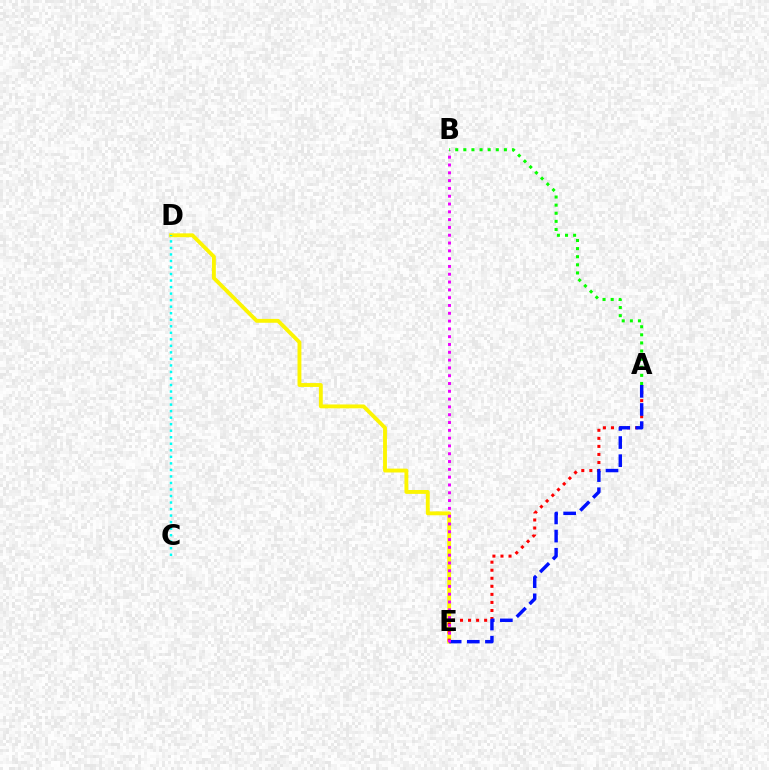{('D', 'E'): [{'color': '#fcf500', 'line_style': 'solid', 'thickness': 2.78}], ('A', 'E'): [{'color': '#ff0000', 'line_style': 'dotted', 'thickness': 2.19}, {'color': '#0010ff', 'line_style': 'dashed', 'thickness': 2.47}], ('C', 'D'): [{'color': '#00fff6', 'line_style': 'dotted', 'thickness': 1.77}], ('B', 'E'): [{'color': '#ee00ff', 'line_style': 'dotted', 'thickness': 2.12}], ('A', 'B'): [{'color': '#08ff00', 'line_style': 'dotted', 'thickness': 2.2}]}